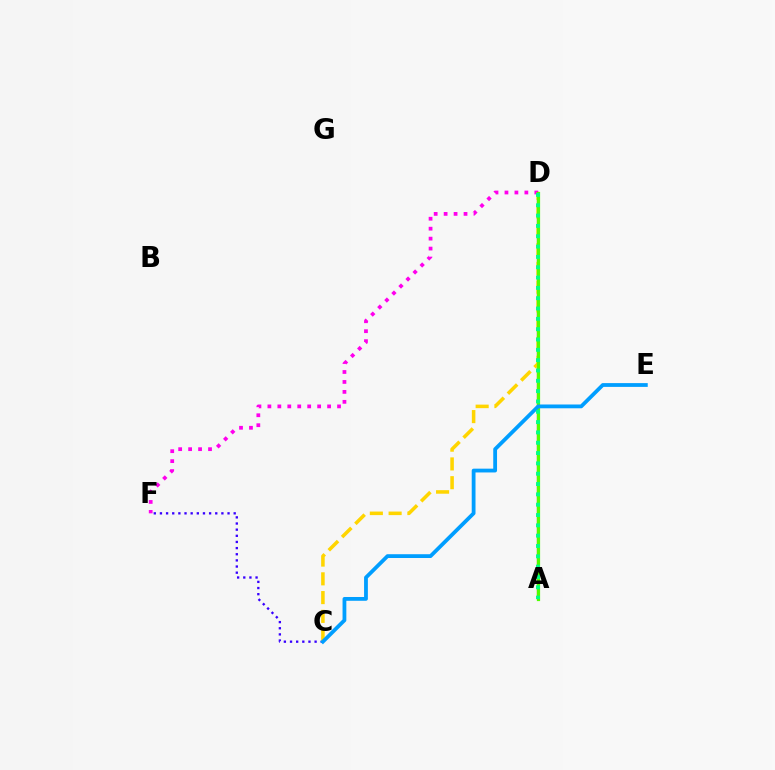{('D', 'F'): [{'color': '#ff00ed', 'line_style': 'dotted', 'thickness': 2.7}], ('A', 'D'): [{'color': '#ff0000', 'line_style': 'solid', 'thickness': 1.62}, {'color': '#4fff00', 'line_style': 'solid', 'thickness': 2.31}, {'color': '#00ff86', 'line_style': 'dotted', 'thickness': 2.81}], ('C', 'F'): [{'color': '#3700ff', 'line_style': 'dotted', 'thickness': 1.67}], ('C', 'D'): [{'color': '#ffd500', 'line_style': 'dashed', 'thickness': 2.55}], ('C', 'E'): [{'color': '#009eff', 'line_style': 'solid', 'thickness': 2.73}]}